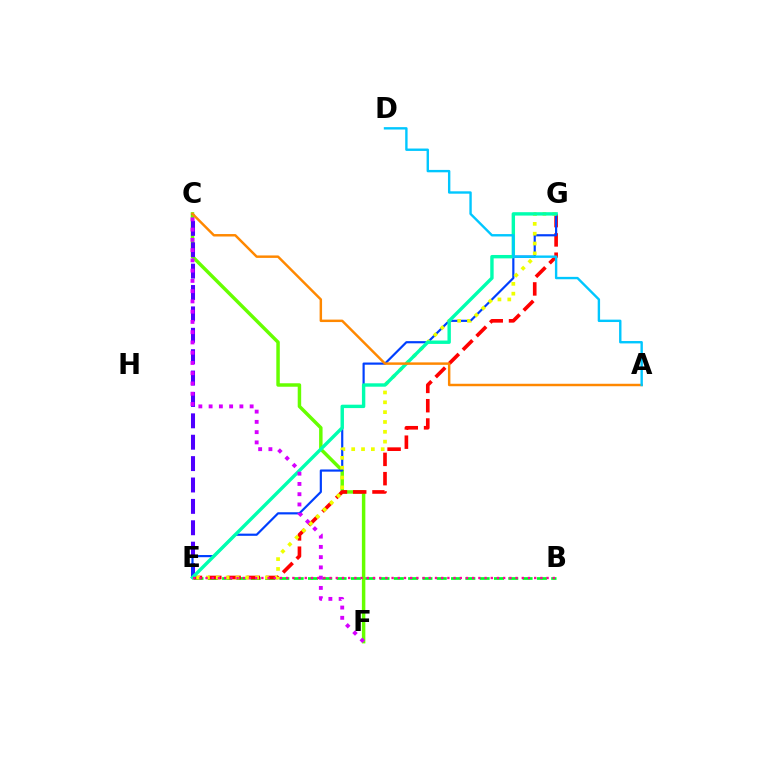{('C', 'F'): [{'color': '#66ff00', 'line_style': 'solid', 'thickness': 2.5}, {'color': '#d600ff', 'line_style': 'dotted', 'thickness': 2.79}], ('B', 'E'): [{'color': '#00ff27', 'line_style': 'dashed', 'thickness': 1.94}, {'color': '#ff00a0', 'line_style': 'dotted', 'thickness': 1.68}], ('E', 'G'): [{'color': '#ff0000', 'line_style': 'dashed', 'thickness': 2.62}, {'color': '#003fff', 'line_style': 'solid', 'thickness': 1.57}, {'color': '#eeff00', 'line_style': 'dotted', 'thickness': 2.67}, {'color': '#00ffaf', 'line_style': 'solid', 'thickness': 2.45}], ('C', 'E'): [{'color': '#4f00ff', 'line_style': 'dashed', 'thickness': 2.91}], ('A', 'C'): [{'color': '#ff8800', 'line_style': 'solid', 'thickness': 1.77}], ('A', 'D'): [{'color': '#00c7ff', 'line_style': 'solid', 'thickness': 1.72}]}